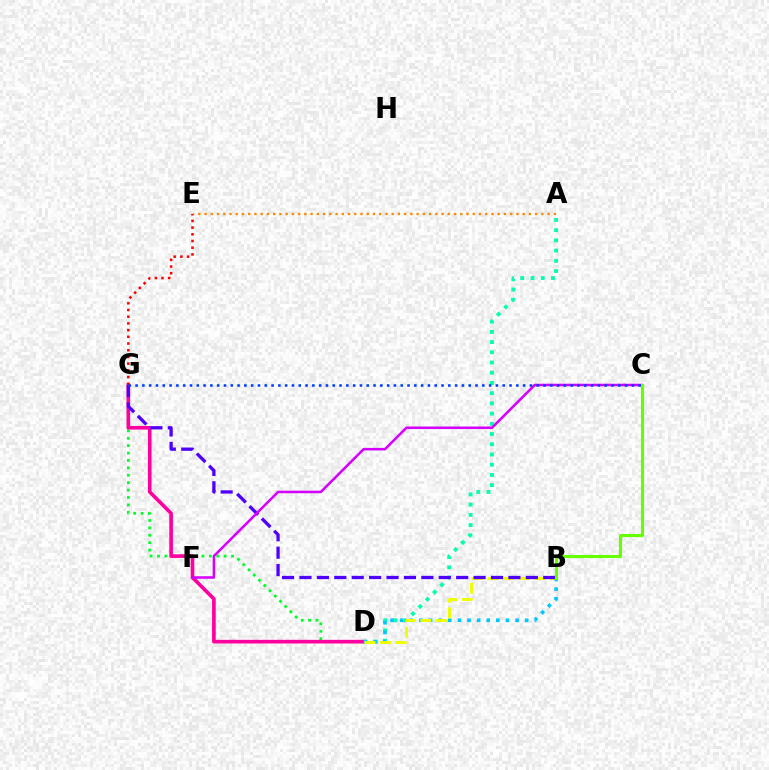{('A', 'D'): [{'color': '#00ffaf', 'line_style': 'dotted', 'thickness': 2.78}], ('D', 'G'): [{'color': '#00ff27', 'line_style': 'dotted', 'thickness': 2.01}, {'color': '#ff00a0', 'line_style': 'solid', 'thickness': 2.62}], ('B', 'D'): [{'color': '#00c7ff', 'line_style': 'dotted', 'thickness': 2.61}, {'color': '#eeff00', 'line_style': 'dashed', 'thickness': 2.12}], ('E', 'G'): [{'color': '#ff0000', 'line_style': 'dotted', 'thickness': 1.82}], ('A', 'E'): [{'color': '#ff8800', 'line_style': 'dotted', 'thickness': 1.69}], ('B', 'G'): [{'color': '#4f00ff', 'line_style': 'dashed', 'thickness': 2.37}], ('C', 'F'): [{'color': '#d600ff', 'line_style': 'solid', 'thickness': 1.83}], ('B', 'C'): [{'color': '#66ff00', 'line_style': 'solid', 'thickness': 2.23}], ('C', 'G'): [{'color': '#003fff', 'line_style': 'dotted', 'thickness': 1.85}]}